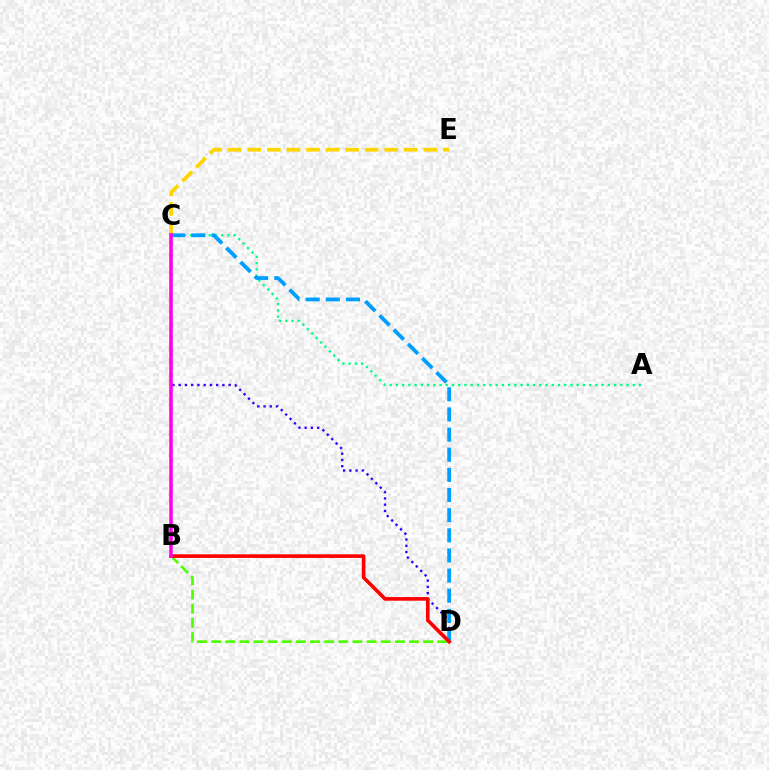{('A', 'C'): [{'color': '#00ff86', 'line_style': 'dotted', 'thickness': 1.69}], ('C', 'D'): [{'color': '#3700ff', 'line_style': 'dotted', 'thickness': 1.7}, {'color': '#009eff', 'line_style': 'dashed', 'thickness': 2.74}], ('C', 'E'): [{'color': '#ffd500', 'line_style': 'dashed', 'thickness': 2.66}], ('B', 'D'): [{'color': '#4fff00', 'line_style': 'dashed', 'thickness': 1.92}, {'color': '#ff0000', 'line_style': 'solid', 'thickness': 2.61}], ('B', 'C'): [{'color': '#ff00ed', 'line_style': 'solid', 'thickness': 2.55}]}